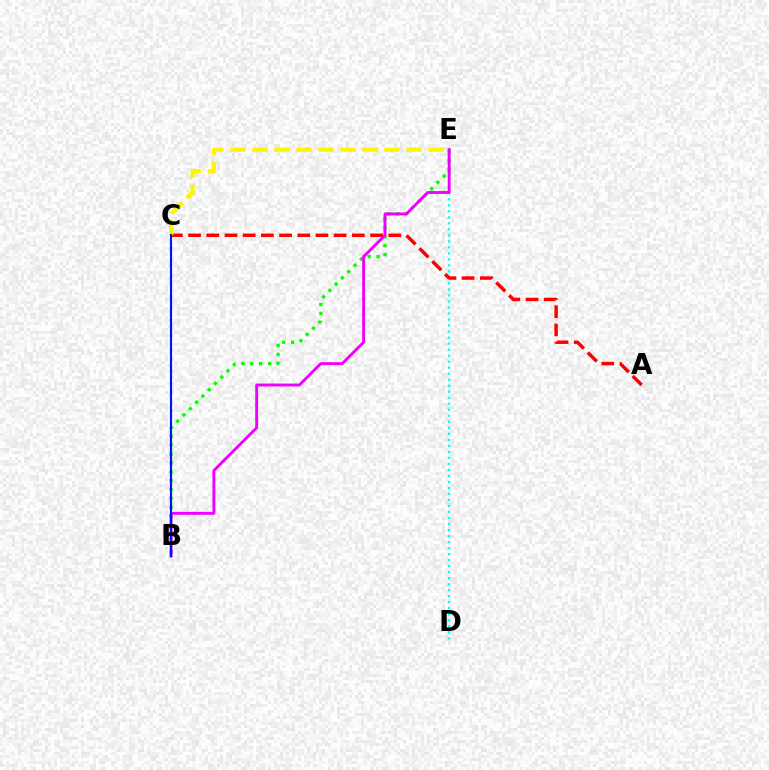{('D', 'E'): [{'color': '#00fff6', 'line_style': 'dotted', 'thickness': 1.63}], ('A', 'C'): [{'color': '#ff0000', 'line_style': 'dashed', 'thickness': 2.47}], ('B', 'E'): [{'color': '#08ff00', 'line_style': 'dotted', 'thickness': 2.42}, {'color': '#ee00ff', 'line_style': 'solid', 'thickness': 2.08}], ('C', 'E'): [{'color': '#fcf500', 'line_style': 'dashed', 'thickness': 2.99}], ('B', 'C'): [{'color': '#0010ff', 'line_style': 'solid', 'thickness': 1.54}]}